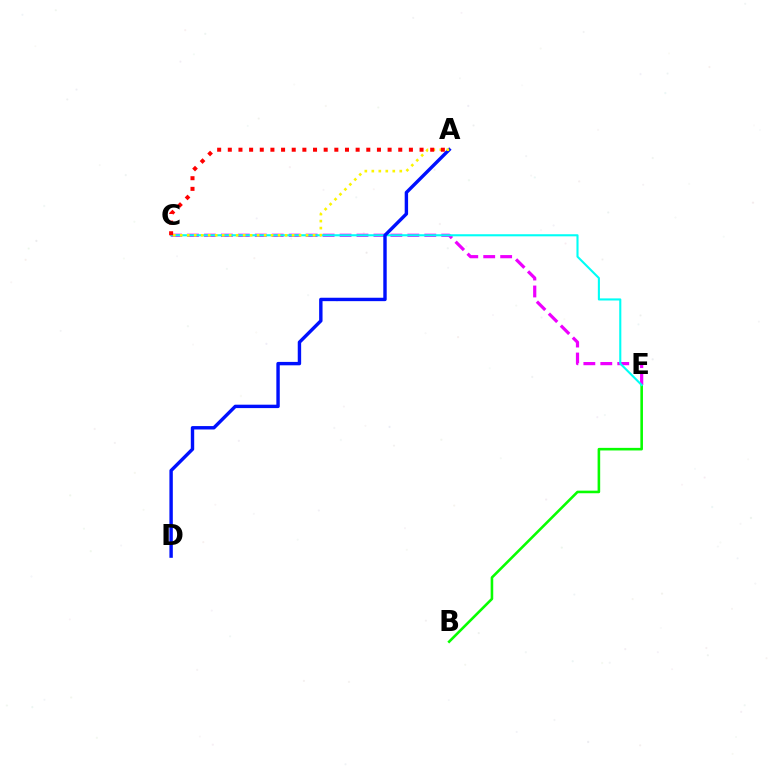{('B', 'E'): [{'color': '#08ff00', 'line_style': 'solid', 'thickness': 1.86}], ('C', 'E'): [{'color': '#ee00ff', 'line_style': 'dashed', 'thickness': 2.3}, {'color': '#00fff6', 'line_style': 'solid', 'thickness': 1.51}], ('A', 'D'): [{'color': '#0010ff', 'line_style': 'solid', 'thickness': 2.45}], ('A', 'C'): [{'color': '#fcf500', 'line_style': 'dotted', 'thickness': 1.9}, {'color': '#ff0000', 'line_style': 'dotted', 'thickness': 2.89}]}